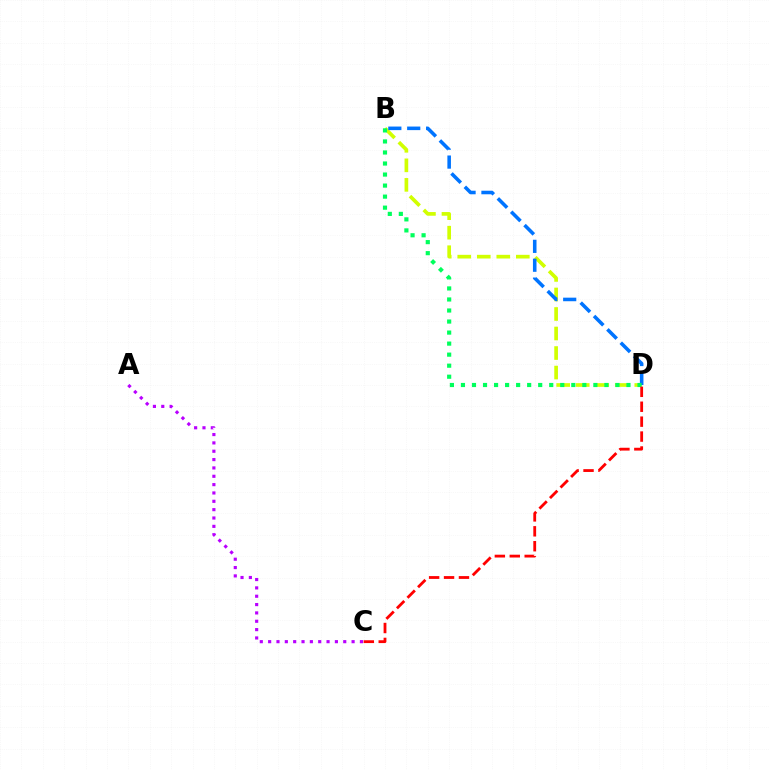{('B', 'D'): [{'color': '#d1ff00', 'line_style': 'dashed', 'thickness': 2.65}, {'color': '#0074ff', 'line_style': 'dashed', 'thickness': 2.57}, {'color': '#00ff5c', 'line_style': 'dotted', 'thickness': 3.0}], ('A', 'C'): [{'color': '#b900ff', 'line_style': 'dotted', 'thickness': 2.27}], ('C', 'D'): [{'color': '#ff0000', 'line_style': 'dashed', 'thickness': 2.03}]}